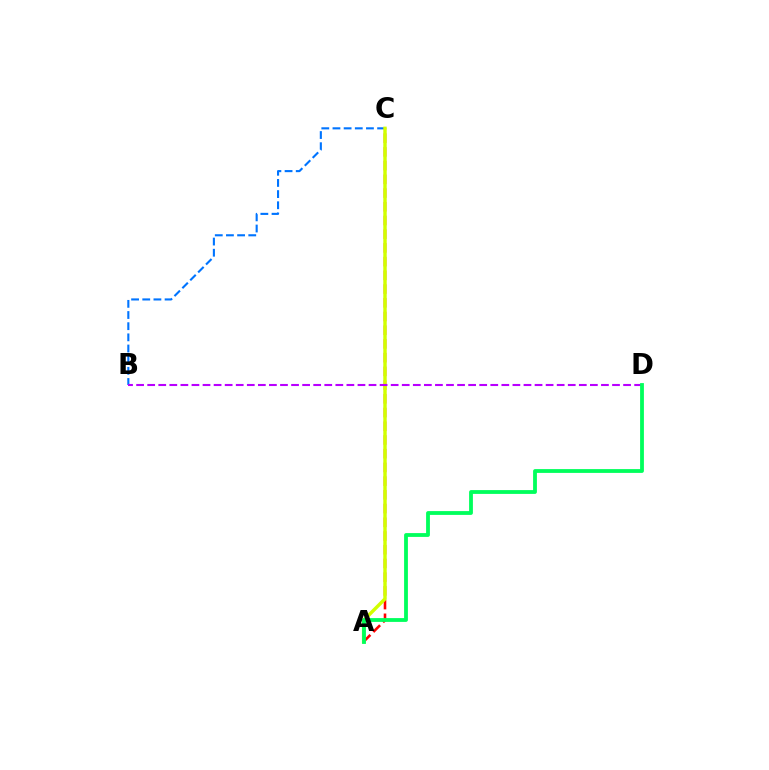{('A', 'C'): [{'color': '#ff0000', 'line_style': 'dashed', 'thickness': 1.86}, {'color': '#d1ff00', 'line_style': 'solid', 'thickness': 2.46}], ('B', 'C'): [{'color': '#0074ff', 'line_style': 'dashed', 'thickness': 1.52}], ('B', 'D'): [{'color': '#b900ff', 'line_style': 'dashed', 'thickness': 1.5}], ('A', 'D'): [{'color': '#00ff5c', 'line_style': 'solid', 'thickness': 2.74}]}